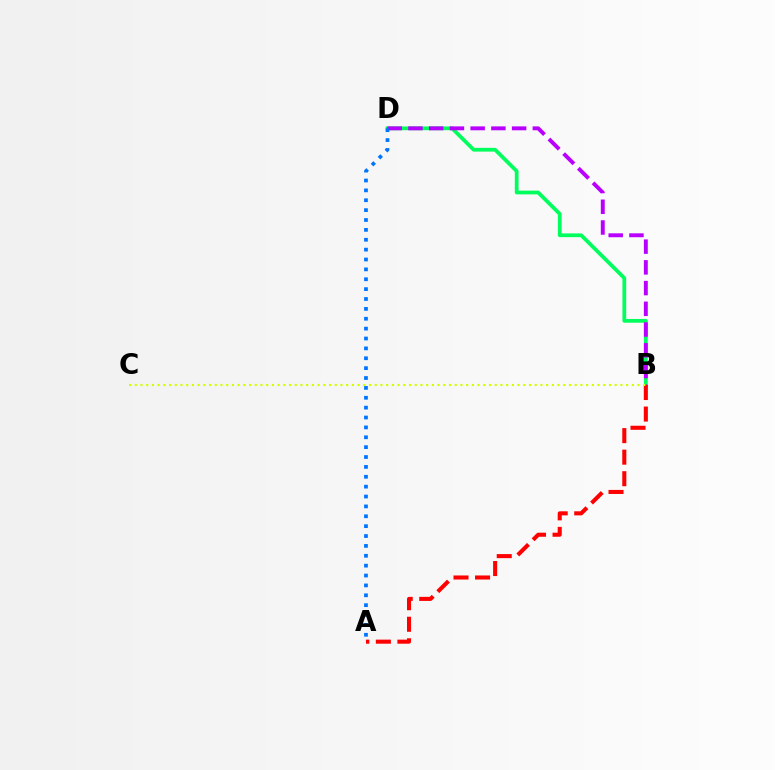{('B', 'D'): [{'color': '#00ff5c', 'line_style': 'solid', 'thickness': 2.7}, {'color': '#b900ff', 'line_style': 'dashed', 'thickness': 2.82}], ('A', 'B'): [{'color': '#ff0000', 'line_style': 'dashed', 'thickness': 2.93}], ('A', 'D'): [{'color': '#0074ff', 'line_style': 'dotted', 'thickness': 2.68}], ('B', 'C'): [{'color': '#d1ff00', 'line_style': 'dotted', 'thickness': 1.55}]}